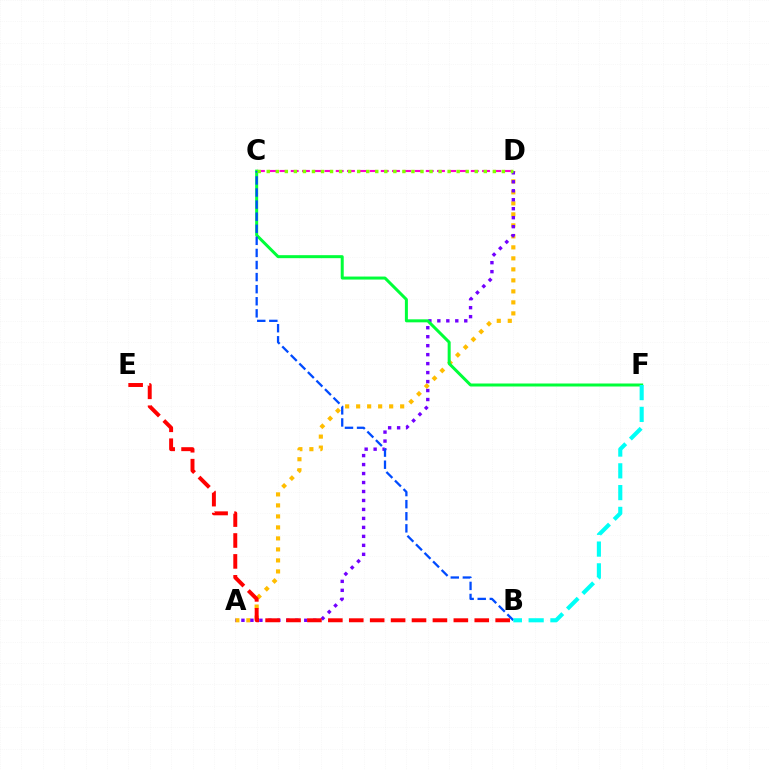{('C', 'D'): [{'color': '#ff00cf', 'line_style': 'dashed', 'thickness': 1.53}, {'color': '#84ff00', 'line_style': 'dotted', 'thickness': 2.46}], ('A', 'D'): [{'color': '#ffbd00', 'line_style': 'dotted', 'thickness': 2.99}, {'color': '#7200ff', 'line_style': 'dotted', 'thickness': 2.44}], ('C', 'F'): [{'color': '#00ff39', 'line_style': 'solid', 'thickness': 2.16}], ('B', 'C'): [{'color': '#004bff', 'line_style': 'dashed', 'thickness': 1.64}], ('B', 'F'): [{'color': '#00fff6', 'line_style': 'dashed', 'thickness': 2.96}], ('B', 'E'): [{'color': '#ff0000', 'line_style': 'dashed', 'thickness': 2.84}]}